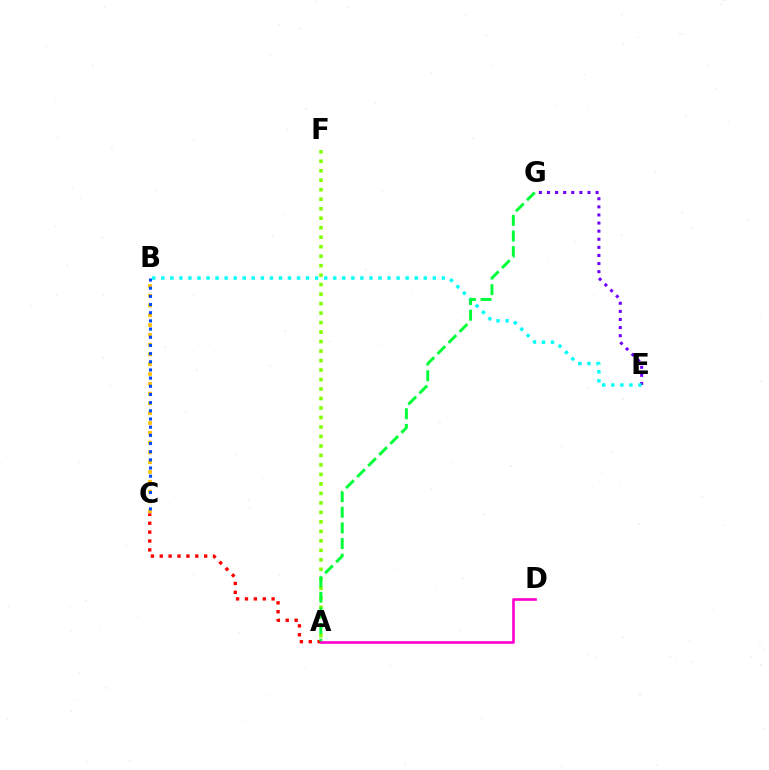{('A', 'F'): [{'color': '#84ff00', 'line_style': 'dotted', 'thickness': 2.58}], ('B', 'C'): [{'color': '#ffbd00', 'line_style': 'dotted', 'thickness': 2.66}, {'color': '#004bff', 'line_style': 'dotted', 'thickness': 2.22}], ('E', 'G'): [{'color': '#7200ff', 'line_style': 'dotted', 'thickness': 2.2}], ('B', 'E'): [{'color': '#00fff6', 'line_style': 'dotted', 'thickness': 2.46}], ('A', 'C'): [{'color': '#ff0000', 'line_style': 'dotted', 'thickness': 2.41}], ('A', 'G'): [{'color': '#00ff39', 'line_style': 'dashed', 'thickness': 2.12}], ('A', 'D'): [{'color': '#ff00cf', 'line_style': 'solid', 'thickness': 1.91}]}